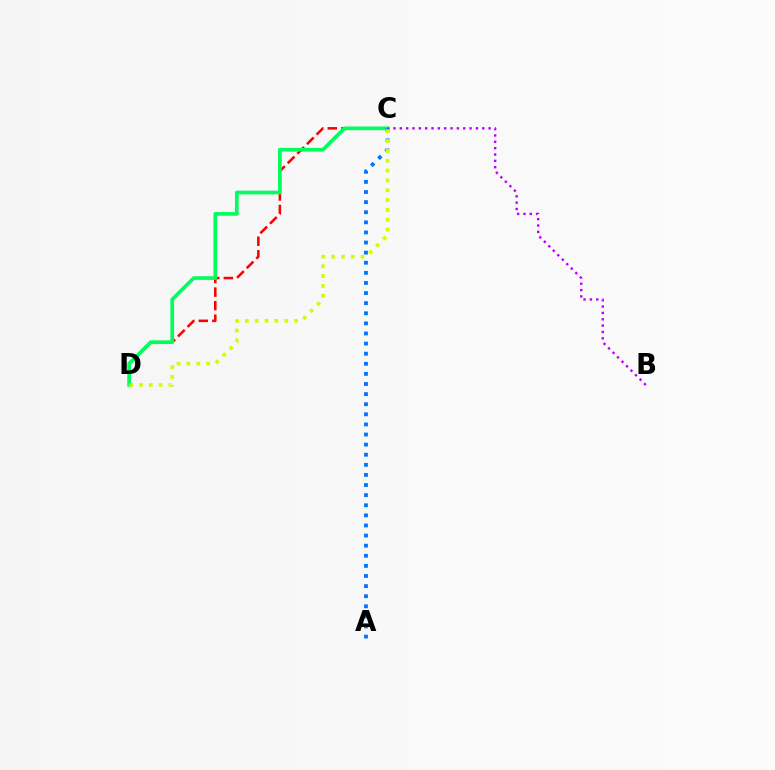{('C', 'D'): [{'color': '#ff0000', 'line_style': 'dashed', 'thickness': 1.84}, {'color': '#00ff5c', 'line_style': 'solid', 'thickness': 2.65}, {'color': '#d1ff00', 'line_style': 'dotted', 'thickness': 2.68}], ('B', 'C'): [{'color': '#b900ff', 'line_style': 'dotted', 'thickness': 1.72}], ('A', 'C'): [{'color': '#0074ff', 'line_style': 'dotted', 'thickness': 2.75}]}